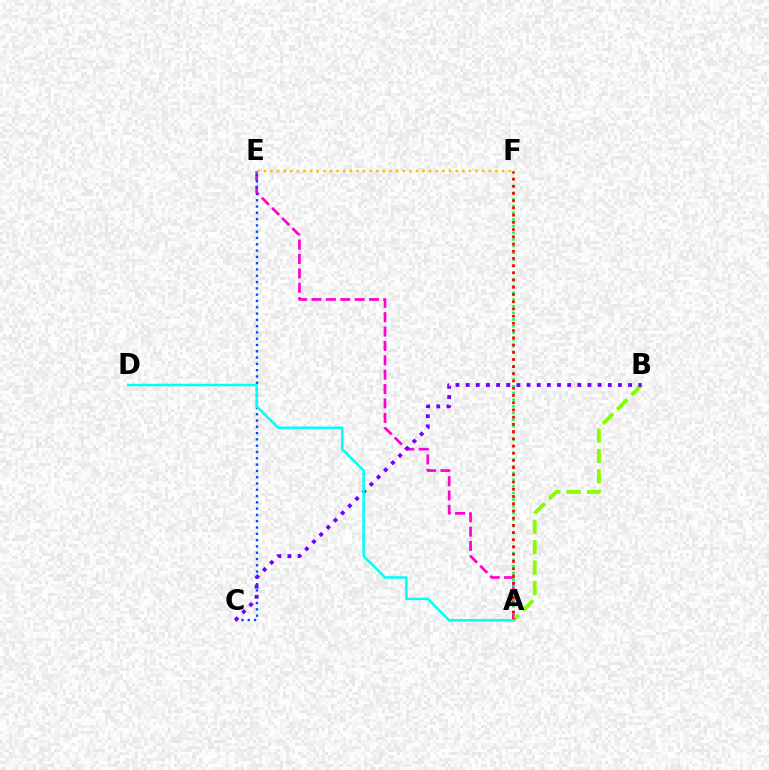{('A', 'E'): [{'color': '#ff00cf', 'line_style': 'dashed', 'thickness': 1.95}], ('A', 'F'): [{'color': '#00ff39', 'line_style': 'dotted', 'thickness': 1.81}, {'color': '#ff0000', 'line_style': 'dotted', 'thickness': 1.96}], ('C', 'E'): [{'color': '#004bff', 'line_style': 'dotted', 'thickness': 1.71}], ('A', 'B'): [{'color': '#84ff00', 'line_style': 'dashed', 'thickness': 2.77}], ('B', 'C'): [{'color': '#7200ff', 'line_style': 'dotted', 'thickness': 2.76}], ('E', 'F'): [{'color': '#ffbd00', 'line_style': 'dotted', 'thickness': 1.8}], ('A', 'D'): [{'color': '#00fff6', 'line_style': 'solid', 'thickness': 1.81}]}